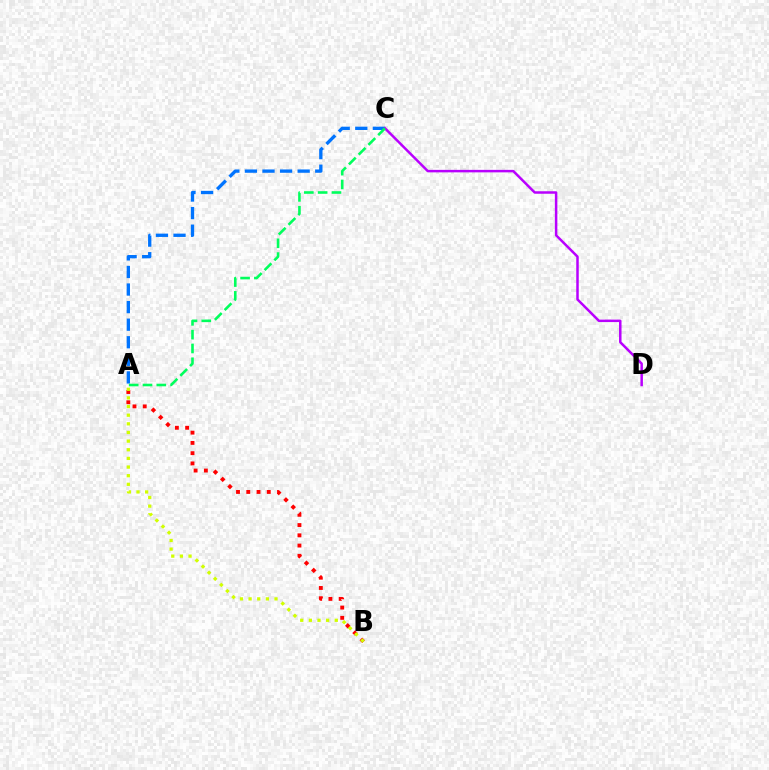{('A', 'C'): [{'color': '#0074ff', 'line_style': 'dashed', 'thickness': 2.39}, {'color': '#00ff5c', 'line_style': 'dashed', 'thickness': 1.88}], ('C', 'D'): [{'color': '#b900ff', 'line_style': 'solid', 'thickness': 1.79}], ('A', 'B'): [{'color': '#ff0000', 'line_style': 'dotted', 'thickness': 2.79}, {'color': '#d1ff00', 'line_style': 'dotted', 'thickness': 2.35}]}